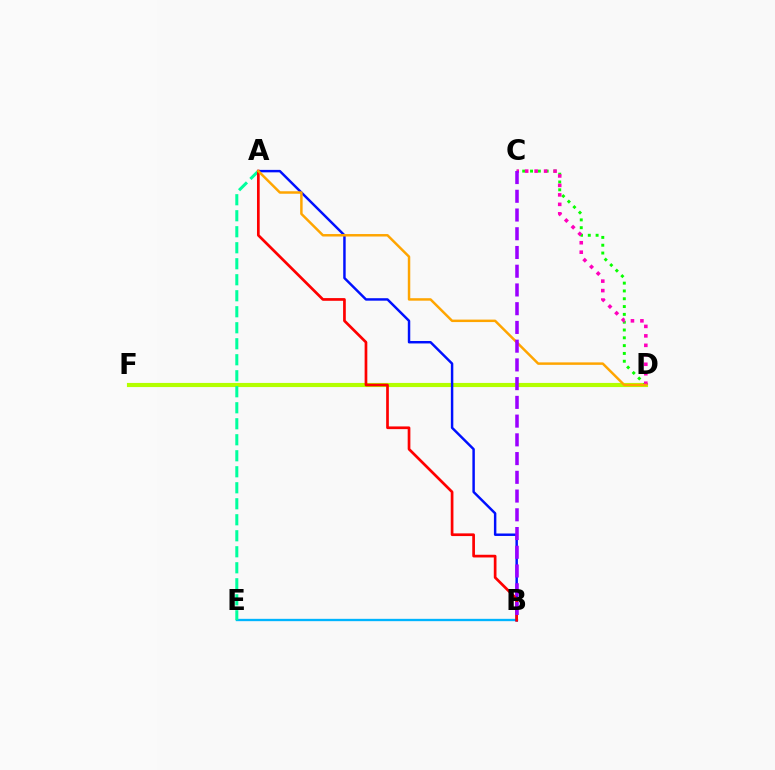{('B', 'E'): [{'color': '#00b5ff', 'line_style': 'solid', 'thickness': 1.68}], ('D', 'F'): [{'color': '#b3ff00', 'line_style': 'solid', 'thickness': 2.98}], ('C', 'D'): [{'color': '#08ff00', 'line_style': 'dotted', 'thickness': 2.12}, {'color': '#ff00bd', 'line_style': 'dotted', 'thickness': 2.57}], ('A', 'B'): [{'color': '#0010ff', 'line_style': 'solid', 'thickness': 1.77}, {'color': '#ff0000', 'line_style': 'solid', 'thickness': 1.94}], ('A', 'E'): [{'color': '#00ff9d', 'line_style': 'dashed', 'thickness': 2.17}], ('A', 'D'): [{'color': '#ffa500', 'line_style': 'solid', 'thickness': 1.78}], ('B', 'C'): [{'color': '#9b00ff', 'line_style': 'dashed', 'thickness': 2.55}]}